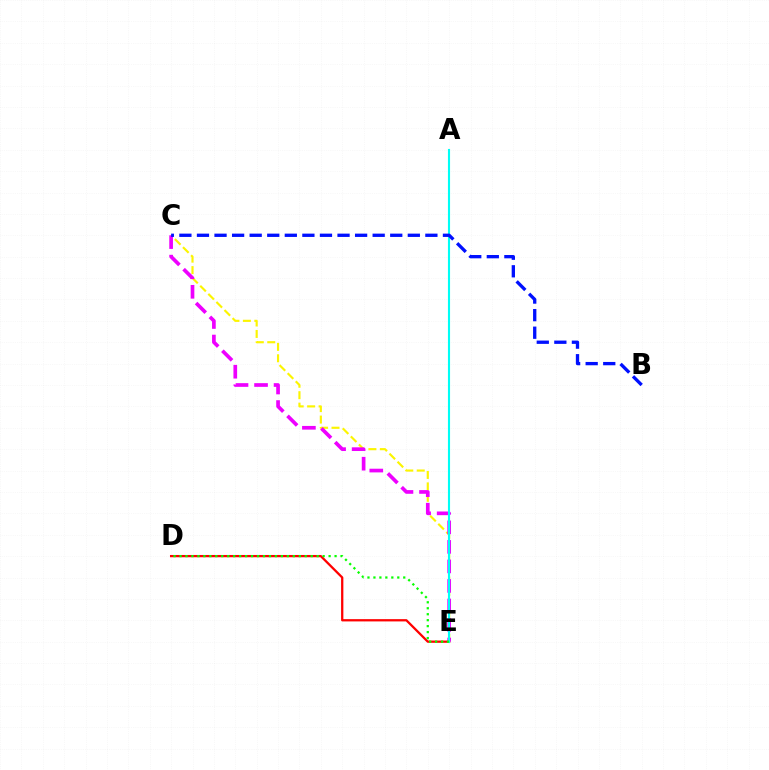{('C', 'E'): [{'color': '#fcf500', 'line_style': 'dashed', 'thickness': 1.55}, {'color': '#ee00ff', 'line_style': 'dashed', 'thickness': 2.65}], ('D', 'E'): [{'color': '#ff0000', 'line_style': 'solid', 'thickness': 1.64}, {'color': '#08ff00', 'line_style': 'dotted', 'thickness': 1.62}], ('A', 'E'): [{'color': '#00fff6', 'line_style': 'solid', 'thickness': 1.53}], ('B', 'C'): [{'color': '#0010ff', 'line_style': 'dashed', 'thickness': 2.39}]}